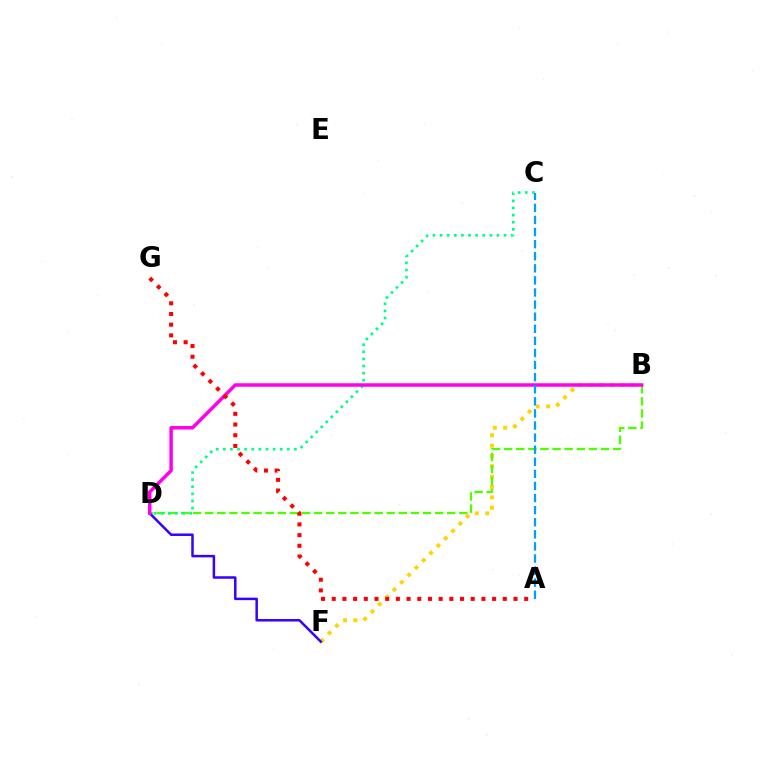{('B', 'F'): [{'color': '#ffd500', 'line_style': 'dotted', 'thickness': 2.81}], ('B', 'D'): [{'color': '#4fff00', 'line_style': 'dashed', 'thickness': 1.64}, {'color': '#ff00ed', 'line_style': 'solid', 'thickness': 2.51}], ('D', 'F'): [{'color': '#3700ff', 'line_style': 'solid', 'thickness': 1.8}], ('C', 'D'): [{'color': '#00ff86', 'line_style': 'dotted', 'thickness': 1.93}], ('A', 'C'): [{'color': '#009eff', 'line_style': 'dashed', 'thickness': 1.64}], ('A', 'G'): [{'color': '#ff0000', 'line_style': 'dotted', 'thickness': 2.9}]}